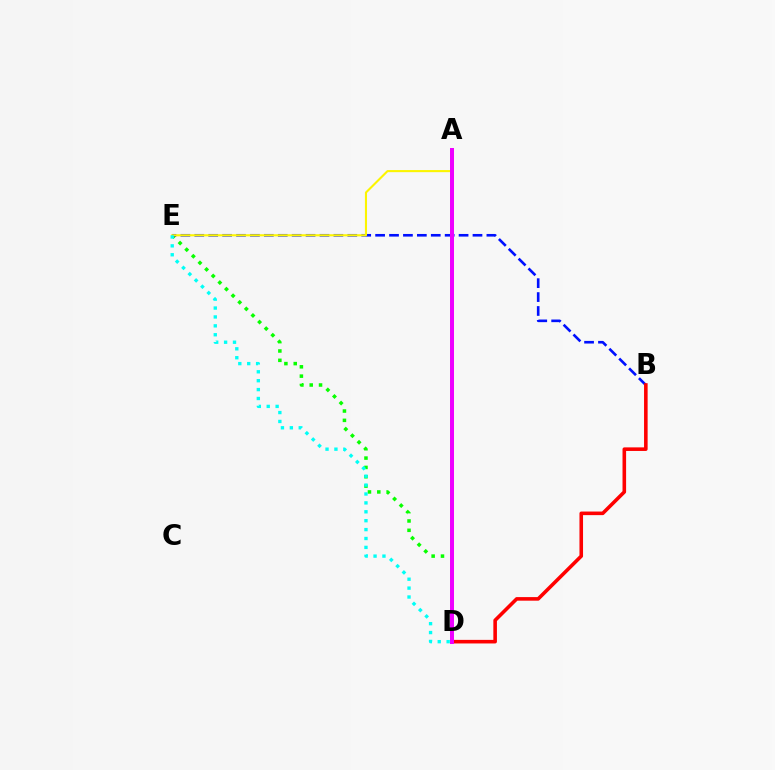{('D', 'E'): [{'color': '#08ff00', 'line_style': 'dotted', 'thickness': 2.54}, {'color': '#00fff6', 'line_style': 'dotted', 'thickness': 2.42}], ('B', 'E'): [{'color': '#0010ff', 'line_style': 'dashed', 'thickness': 1.89}], ('B', 'D'): [{'color': '#ff0000', 'line_style': 'solid', 'thickness': 2.58}], ('A', 'E'): [{'color': '#fcf500', 'line_style': 'solid', 'thickness': 1.51}], ('A', 'D'): [{'color': '#ee00ff', 'line_style': 'solid', 'thickness': 2.88}]}